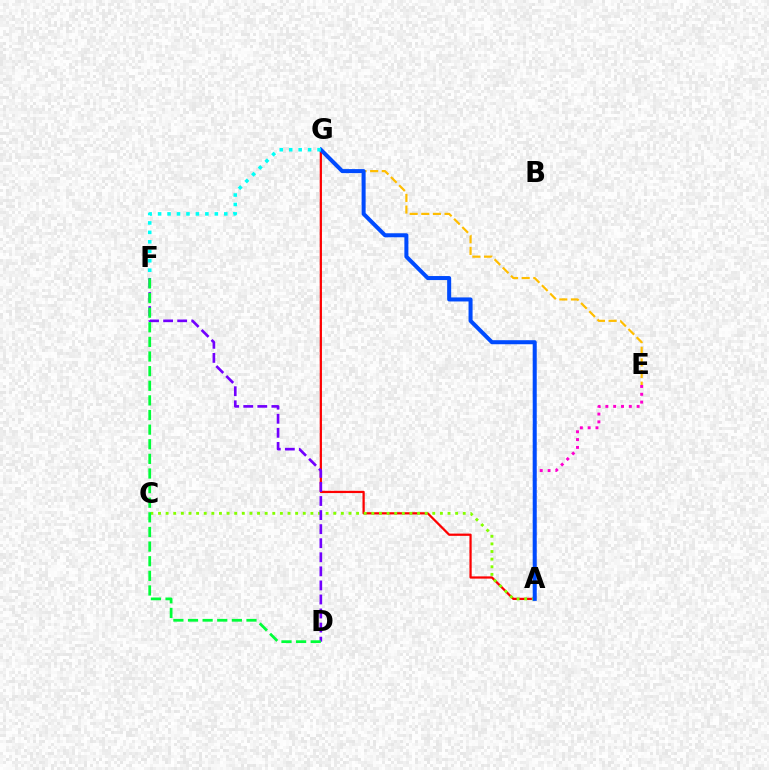{('A', 'G'): [{'color': '#ff0000', 'line_style': 'solid', 'thickness': 1.62}, {'color': '#004bff', 'line_style': 'solid', 'thickness': 2.9}], ('A', 'E'): [{'color': '#ff00cf', 'line_style': 'dotted', 'thickness': 2.12}], ('A', 'C'): [{'color': '#84ff00', 'line_style': 'dotted', 'thickness': 2.07}], ('D', 'F'): [{'color': '#7200ff', 'line_style': 'dashed', 'thickness': 1.91}, {'color': '#00ff39', 'line_style': 'dashed', 'thickness': 1.99}], ('E', 'G'): [{'color': '#ffbd00', 'line_style': 'dashed', 'thickness': 1.58}], ('F', 'G'): [{'color': '#00fff6', 'line_style': 'dotted', 'thickness': 2.57}]}